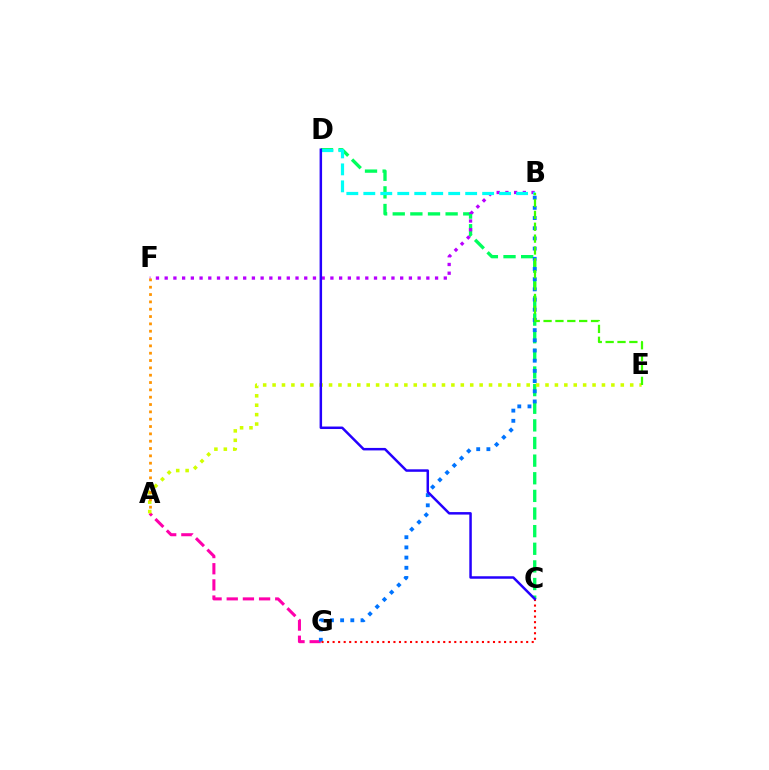{('A', 'G'): [{'color': '#ff00ac', 'line_style': 'dashed', 'thickness': 2.2}], ('C', 'D'): [{'color': '#00ff5c', 'line_style': 'dashed', 'thickness': 2.39}, {'color': '#2500ff', 'line_style': 'solid', 'thickness': 1.79}], ('B', 'G'): [{'color': '#0074ff', 'line_style': 'dotted', 'thickness': 2.77}], ('B', 'F'): [{'color': '#b900ff', 'line_style': 'dotted', 'thickness': 2.37}], ('C', 'G'): [{'color': '#ff0000', 'line_style': 'dotted', 'thickness': 1.5}], ('A', 'E'): [{'color': '#d1ff00', 'line_style': 'dotted', 'thickness': 2.56}], ('B', 'D'): [{'color': '#00fff6', 'line_style': 'dashed', 'thickness': 2.31}], ('A', 'F'): [{'color': '#ff9400', 'line_style': 'dotted', 'thickness': 1.99}], ('B', 'E'): [{'color': '#3dff00', 'line_style': 'dashed', 'thickness': 1.61}]}